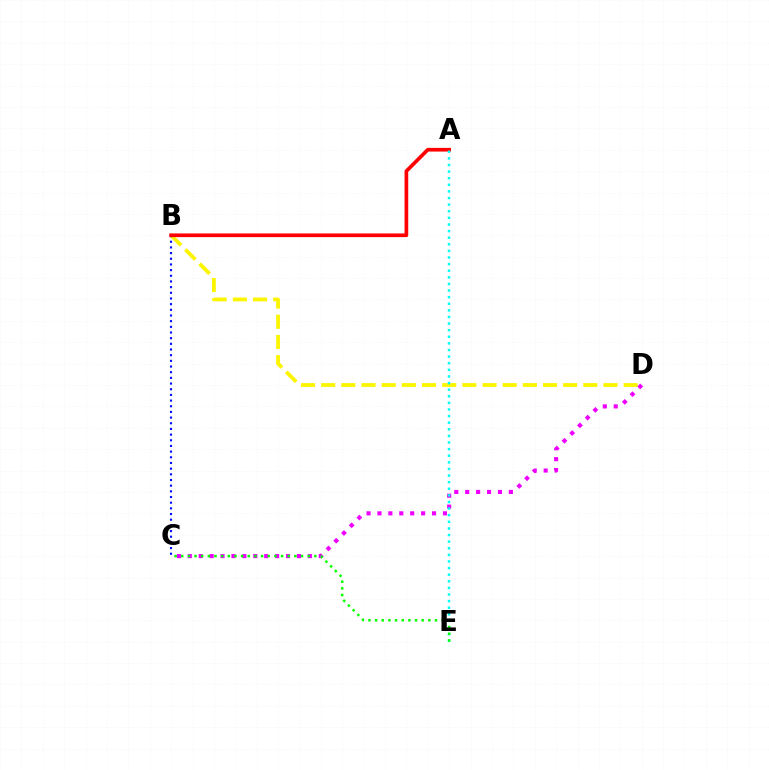{('B', 'D'): [{'color': '#fcf500', 'line_style': 'dashed', 'thickness': 2.74}], ('B', 'C'): [{'color': '#0010ff', 'line_style': 'dotted', 'thickness': 1.54}], ('C', 'D'): [{'color': '#ee00ff', 'line_style': 'dotted', 'thickness': 2.97}], ('A', 'B'): [{'color': '#ff0000', 'line_style': 'solid', 'thickness': 2.65}], ('A', 'E'): [{'color': '#00fff6', 'line_style': 'dotted', 'thickness': 1.8}], ('C', 'E'): [{'color': '#08ff00', 'line_style': 'dotted', 'thickness': 1.81}]}